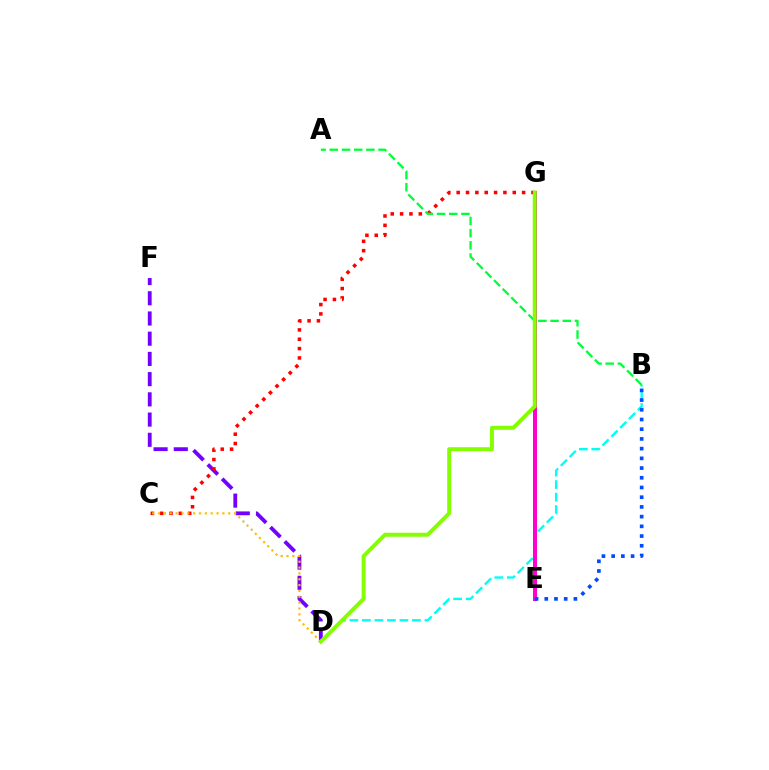{('D', 'F'): [{'color': '#7200ff', 'line_style': 'dashed', 'thickness': 2.75}], ('C', 'G'): [{'color': '#ff0000', 'line_style': 'dotted', 'thickness': 2.54}], ('B', 'D'): [{'color': '#00fff6', 'line_style': 'dashed', 'thickness': 1.7}], ('E', 'G'): [{'color': '#ff00cf', 'line_style': 'solid', 'thickness': 2.89}], ('C', 'D'): [{'color': '#ffbd00', 'line_style': 'dotted', 'thickness': 1.59}], ('A', 'B'): [{'color': '#00ff39', 'line_style': 'dashed', 'thickness': 1.66}], ('D', 'G'): [{'color': '#84ff00', 'line_style': 'solid', 'thickness': 2.84}], ('B', 'E'): [{'color': '#004bff', 'line_style': 'dotted', 'thickness': 2.64}]}